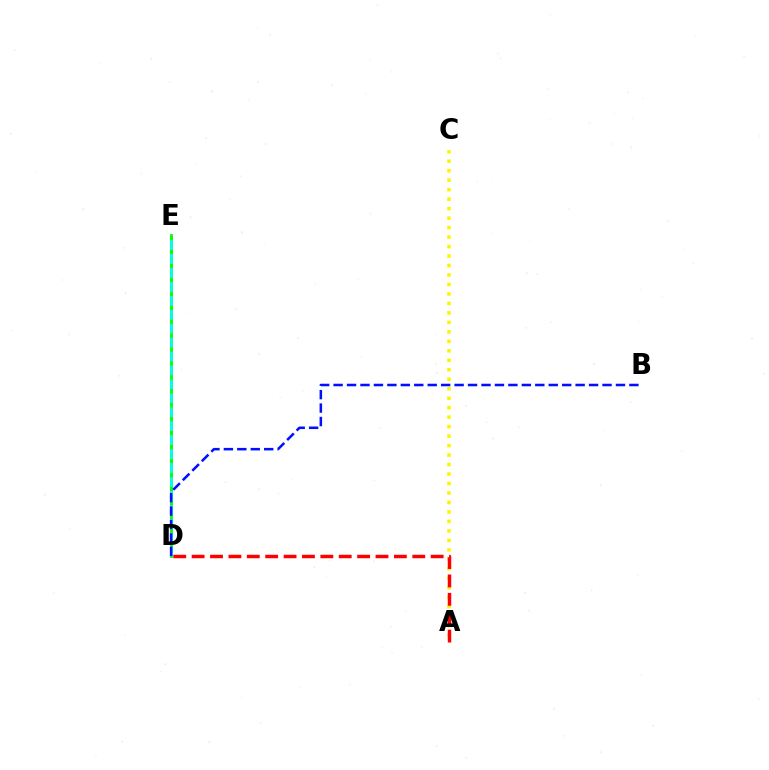{('D', 'E'): [{'color': '#ee00ff', 'line_style': 'dotted', 'thickness': 1.97}, {'color': '#08ff00', 'line_style': 'solid', 'thickness': 2.07}, {'color': '#00fff6', 'line_style': 'dashed', 'thickness': 1.89}], ('A', 'C'): [{'color': '#fcf500', 'line_style': 'dotted', 'thickness': 2.58}], ('A', 'D'): [{'color': '#ff0000', 'line_style': 'dashed', 'thickness': 2.5}], ('B', 'D'): [{'color': '#0010ff', 'line_style': 'dashed', 'thickness': 1.83}]}